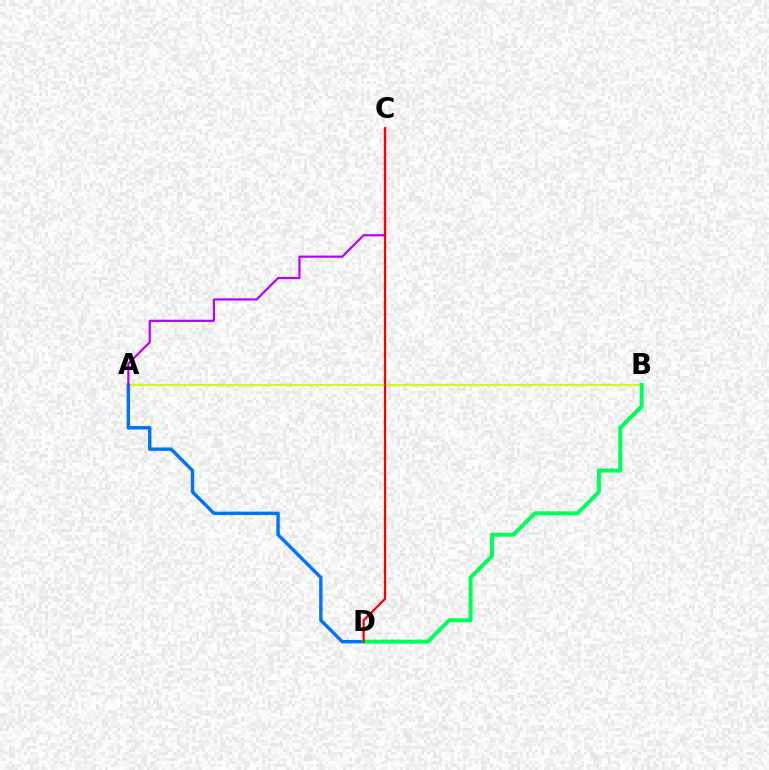{('A', 'B'): [{'color': '#d1ff00', 'line_style': 'solid', 'thickness': 1.55}], ('A', 'D'): [{'color': '#0074ff', 'line_style': 'solid', 'thickness': 2.47}], ('B', 'D'): [{'color': '#00ff5c', 'line_style': 'solid', 'thickness': 2.89}], ('A', 'C'): [{'color': '#b900ff', 'line_style': 'solid', 'thickness': 1.58}], ('C', 'D'): [{'color': '#ff0000', 'line_style': 'solid', 'thickness': 1.61}]}